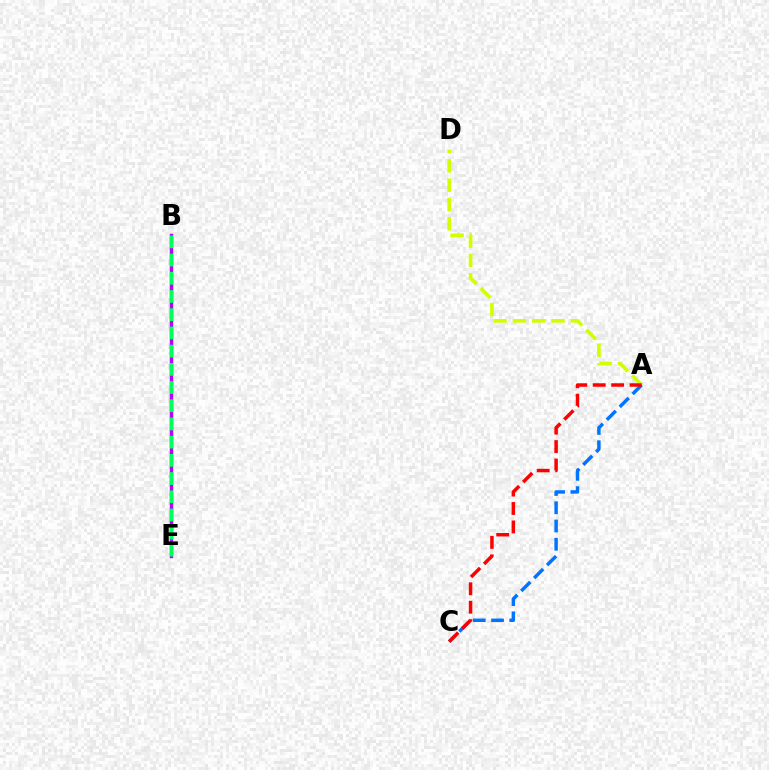{('B', 'E'): [{'color': '#b900ff', 'line_style': 'solid', 'thickness': 2.47}, {'color': '#00ff5c', 'line_style': 'dashed', 'thickness': 2.47}], ('A', 'D'): [{'color': '#d1ff00', 'line_style': 'dashed', 'thickness': 2.63}], ('A', 'C'): [{'color': '#0074ff', 'line_style': 'dashed', 'thickness': 2.48}, {'color': '#ff0000', 'line_style': 'dashed', 'thickness': 2.5}]}